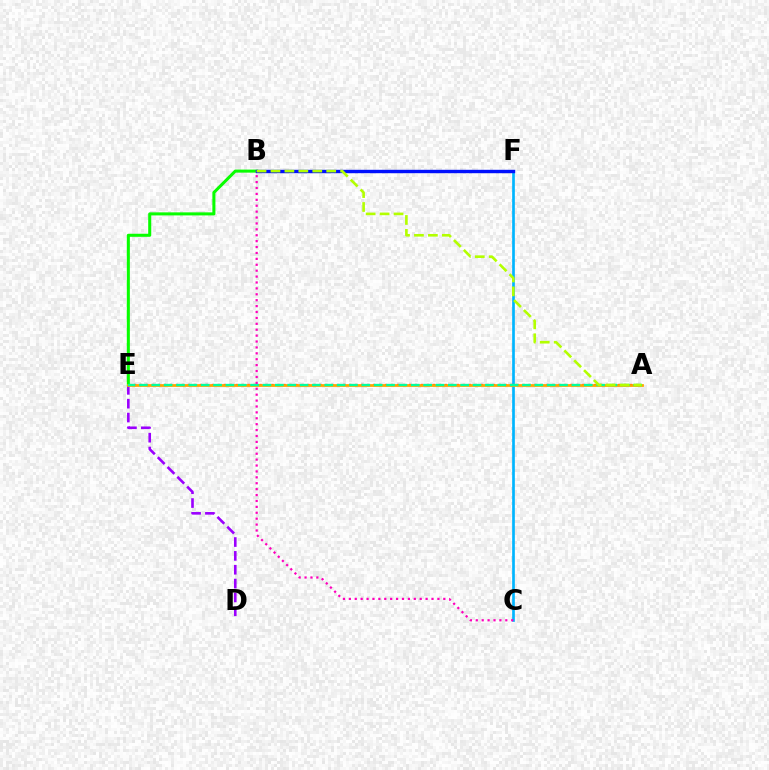{('C', 'F'): [{'color': '#00b5ff', 'line_style': 'solid', 'thickness': 1.93}], ('D', 'E'): [{'color': '#9b00ff', 'line_style': 'dashed', 'thickness': 1.88}], ('A', 'E'): [{'color': '#ff0000', 'line_style': 'dotted', 'thickness': 1.62}, {'color': '#ffa500', 'line_style': 'solid', 'thickness': 1.98}, {'color': '#00ff9d', 'line_style': 'dashed', 'thickness': 1.68}], ('B', 'E'): [{'color': '#08ff00', 'line_style': 'solid', 'thickness': 2.19}], ('B', 'F'): [{'color': '#0010ff', 'line_style': 'solid', 'thickness': 2.45}], ('B', 'C'): [{'color': '#ff00bd', 'line_style': 'dotted', 'thickness': 1.6}], ('A', 'B'): [{'color': '#b3ff00', 'line_style': 'dashed', 'thickness': 1.89}]}